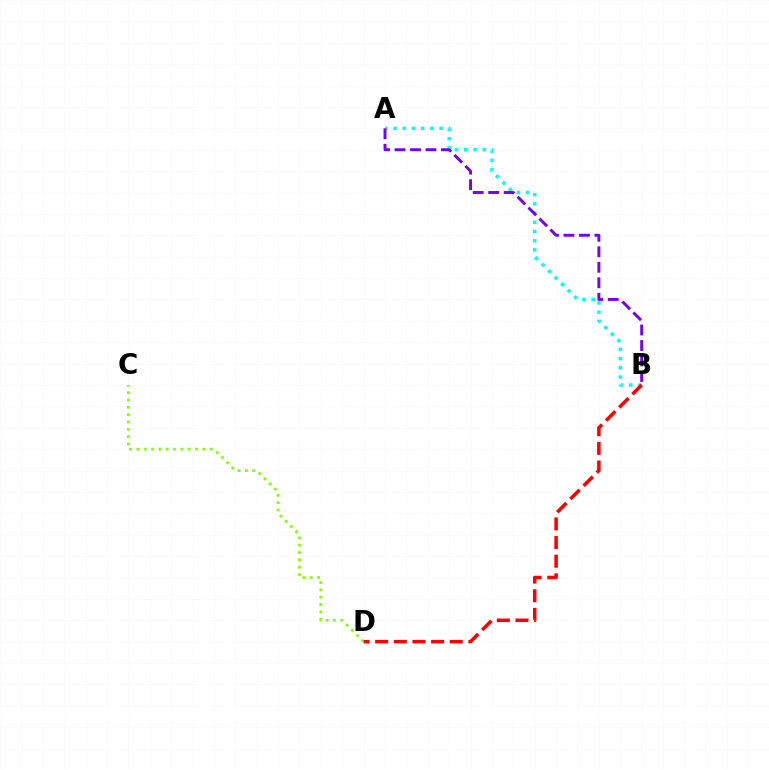{('C', 'D'): [{'color': '#84ff00', 'line_style': 'dotted', 'thickness': 1.99}], ('A', 'B'): [{'color': '#00fff6', 'line_style': 'dotted', 'thickness': 2.5}, {'color': '#7200ff', 'line_style': 'dashed', 'thickness': 2.1}], ('B', 'D'): [{'color': '#ff0000', 'line_style': 'dashed', 'thickness': 2.53}]}